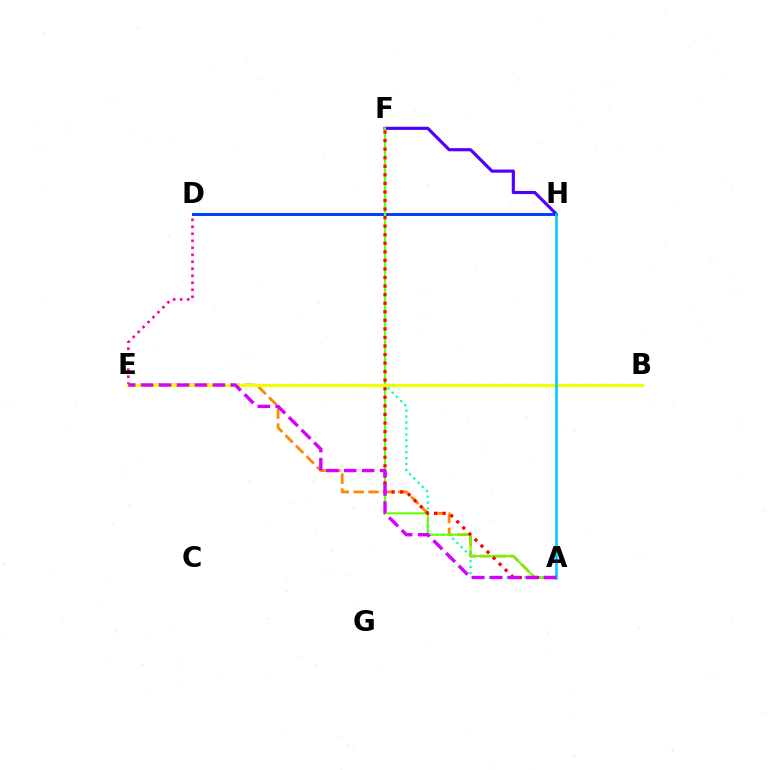{('A', 'E'): [{'color': '#ff8800', 'line_style': 'dashed', 'thickness': 2.02}, {'color': '#d600ff', 'line_style': 'dashed', 'thickness': 2.44}], ('D', 'E'): [{'color': '#ff00a0', 'line_style': 'dotted', 'thickness': 1.9}], ('D', 'H'): [{'color': '#003fff', 'line_style': 'solid', 'thickness': 2.12}], ('F', 'H'): [{'color': '#4f00ff', 'line_style': 'solid', 'thickness': 2.27}], ('A', 'F'): [{'color': '#00ffaf', 'line_style': 'dotted', 'thickness': 1.61}, {'color': '#66ff00', 'line_style': 'solid', 'thickness': 1.5}, {'color': '#ff0000', 'line_style': 'dotted', 'thickness': 2.33}], ('B', 'E'): [{'color': '#00ff27', 'line_style': 'dashed', 'thickness': 2.22}, {'color': '#eeff00', 'line_style': 'solid', 'thickness': 2.28}], ('A', 'H'): [{'color': '#00c7ff', 'line_style': 'solid', 'thickness': 1.87}]}